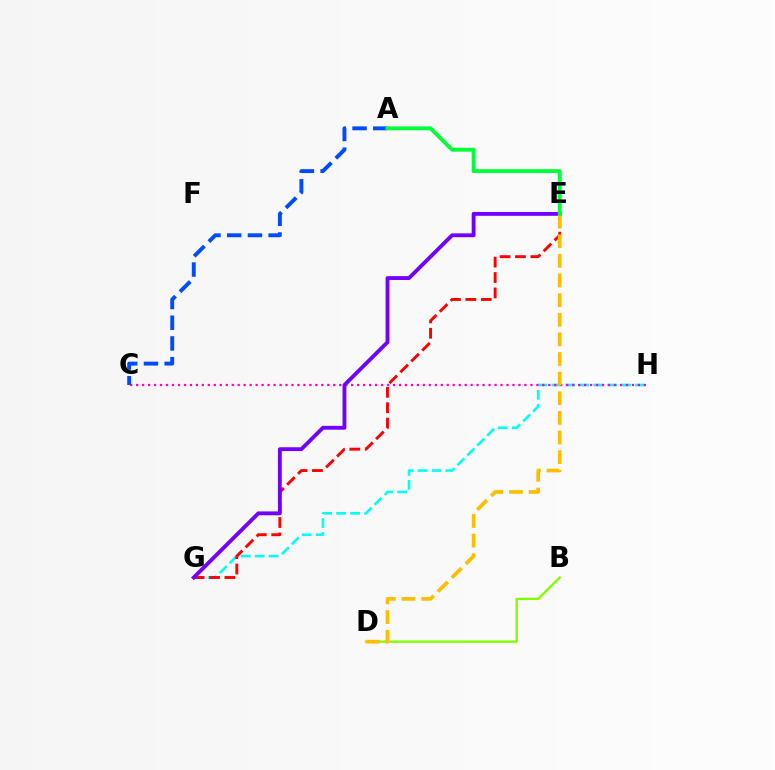{('G', 'H'): [{'color': '#00fff6', 'line_style': 'dashed', 'thickness': 1.9}], ('E', 'G'): [{'color': '#ff0000', 'line_style': 'dashed', 'thickness': 2.09}, {'color': '#7200ff', 'line_style': 'solid', 'thickness': 2.77}], ('B', 'D'): [{'color': '#84ff00', 'line_style': 'solid', 'thickness': 1.72}], ('C', 'H'): [{'color': '#ff00cf', 'line_style': 'dotted', 'thickness': 1.62}], ('A', 'C'): [{'color': '#004bff', 'line_style': 'dashed', 'thickness': 2.81}], ('D', 'E'): [{'color': '#ffbd00', 'line_style': 'dashed', 'thickness': 2.67}], ('A', 'E'): [{'color': '#00ff39', 'line_style': 'solid', 'thickness': 2.77}]}